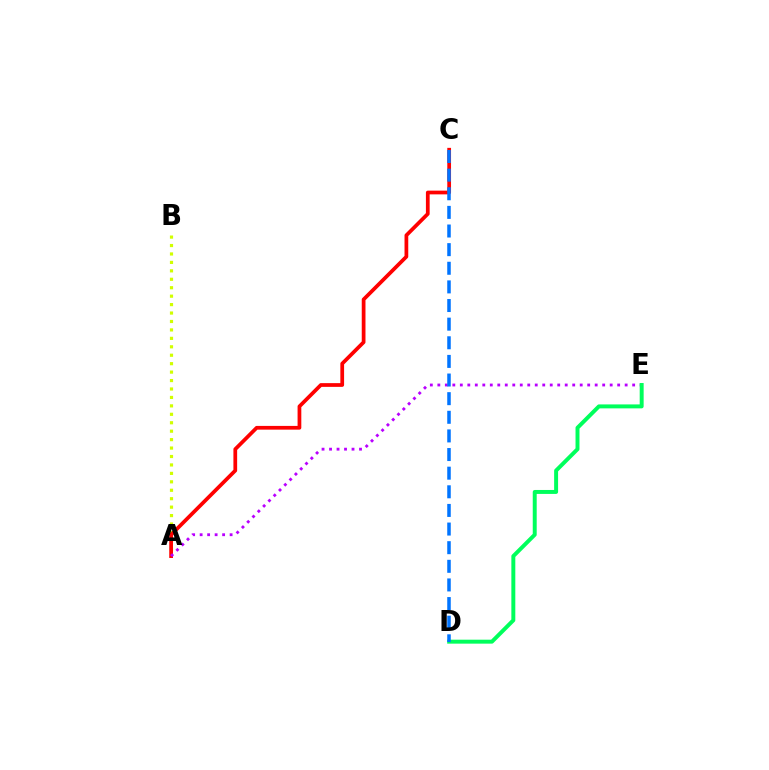{('A', 'B'): [{'color': '#d1ff00', 'line_style': 'dotted', 'thickness': 2.29}], ('A', 'C'): [{'color': '#ff0000', 'line_style': 'solid', 'thickness': 2.69}], ('A', 'E'): [{'color': '#b900ff', 'line_style': 'dotted', 'thickness': 2.04}], ('D', 'E'): [{'color': '#00ff5c', 'line_style': 'solid', 'thickness': 2.85}], ('C', 'D'): [{'color': '#0074ff', 'line_style': 'dashed', 'thickness': 2.53}]}